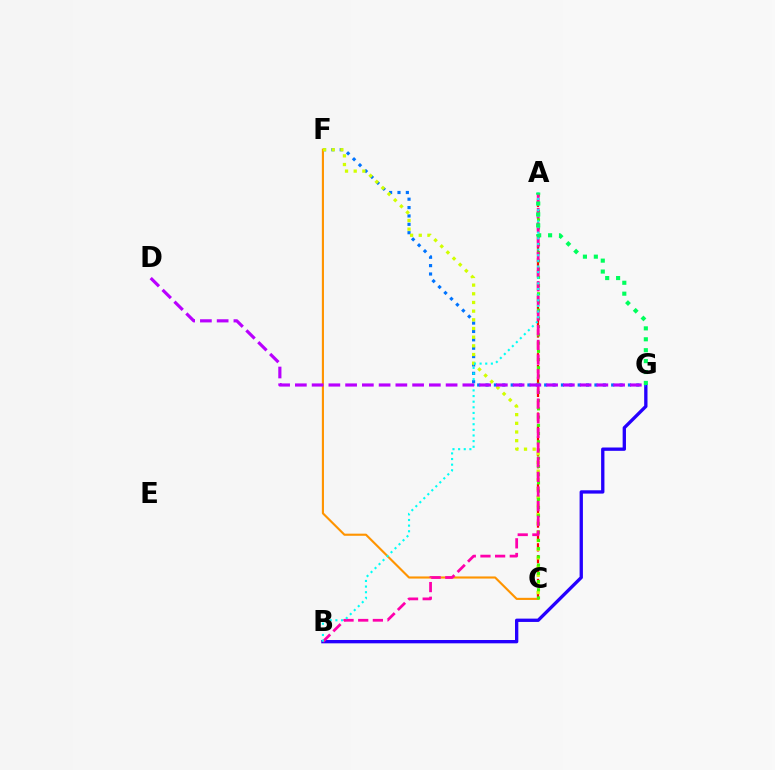{('B', 'G'): [{'color': '#2500ff', 'line_style': 'solid', 'thickness': 2.39}], ('A', 'C'): [{'color': '#ff0000', 'line_style': 'dashed', 'thickness': 1.61}, {'color': '#3dff00', 'line_style': 'dotted', 'thickness': 2.23}], ('F', 'G'): [{'color': '#0074ff', 'line_style': 'dotted', 'thickness': 2.28}], ('C', 'F'): [{'color': '#ff9400', 'line_style': 'solid', 'thickness': 1.53}, {'color': '#d1ff00', 'line_style': 'dotted', 'thickness': 2.36}], ('A', 'B'): [{'color': '#ff00ac', 'line_style': 'dashed', 'thickness': 1.99}, {'color': '#00fff6', 'line_style': 'dotted', 'thickness': 1.53}], ('A', 'G'): [{'color': '#00ff5c', 'line_style': 'dotted', 'thickness': 2.97}], ('D', 'G'): [{'color': '#b900ff', 'line_style': 'dashed', 'thickness': 2.28}]}